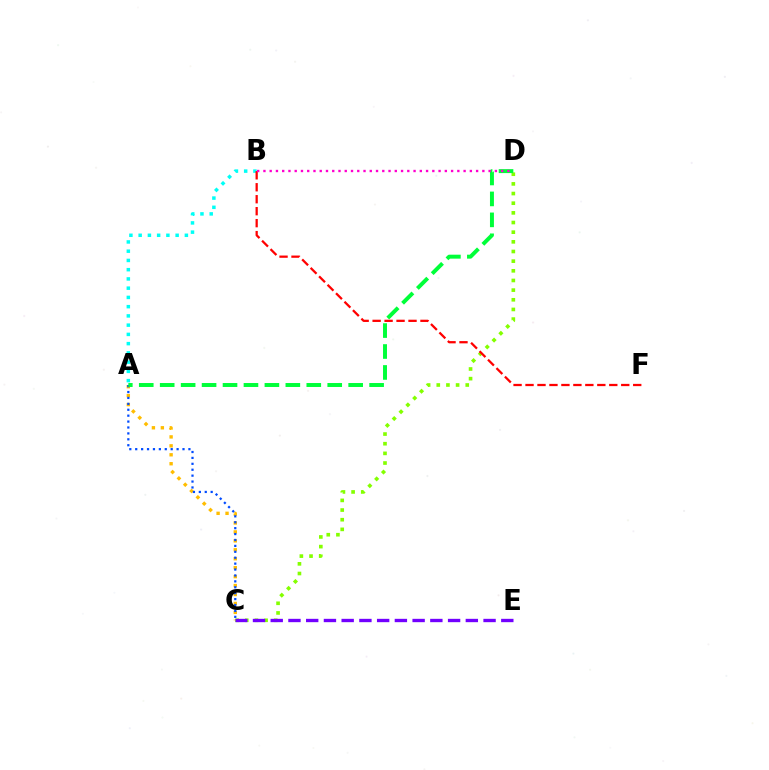{('A', 'C'): [{'color': '#ffbd00', 'line_style': 'dotted', 'thickness': 2.43}, {'color': '#004bff', 'line_style': 'dotted', 'thickness': 1.61}], ('C', 'D'): [{'color': '#84ff00', 'line_style': 'dotted', 'thickness': 2.62}], ('C', 'E'): [{'color': '#7200ff', 'line_style': 'dashed', 'thickness': 2.41}], ('A', 'D'): [{'color': '#00ff39', 'line_style': 'dashed', 'thickness': 2.84}], ('A', 'B'): [{'color': '#00fff6', 'line_style': 'dotted', 'thickness': 2.51}], ('B', 'F'): [{'color': '#ff0000', 'line_style': 'dashed', 'thickness': 1.63}], ('B', 'D'): [{'color': '#ff00cf', 'line_style': 'dotted', 'thickness': 1.7}]}